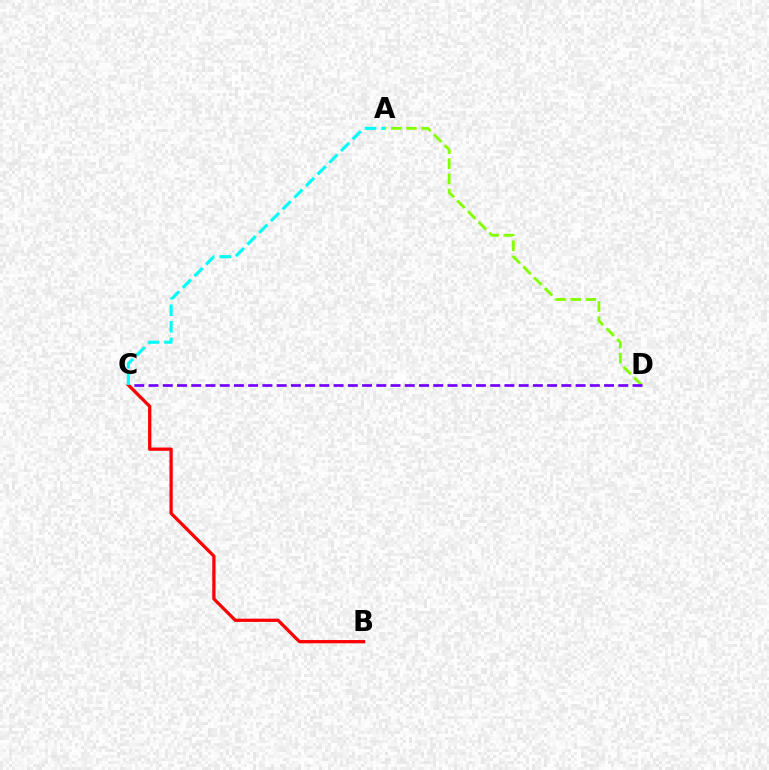{('A', 'D'): [{'color': '#84ff00', 'line_style': 'dashed', 'thickness': 2.06}], ('C', 'D'): [{'color': '#7200ff', 'line_style': 'dashed', 'thickness': 1.93}], ('B', 'C'): [{'color': '#ff0000', 'line_style': 'solid', 'thickness': 2.35}], ('A', 'C'): [{'color': '#00fff6', 'line_style': 'dashed', 'thickness': 2.25}]}